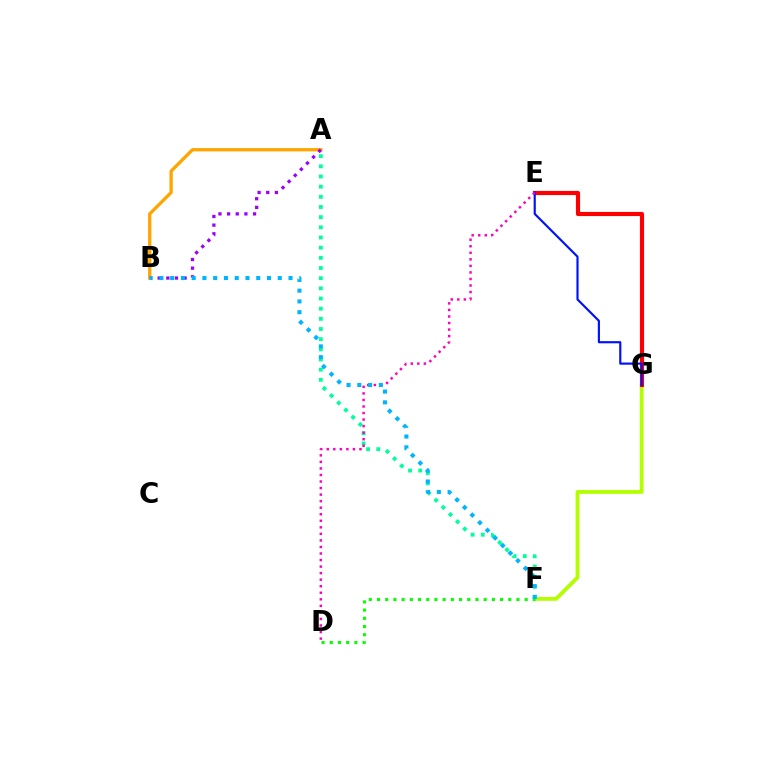{('F', 'G'): [{'color': '#b3ff00', 'line_style': 'solid', 'thickness': 2.74}], ('A', 'B'): [{'color': '#ffa500', 'line_style': 'solid', 'thickness': 2.37}, {'color': '#9b00ff', 'line_style': 'dotted', 'thickness': 2.35}], ('A', 'F'): [{'color': '#00ff9d', 'line_style': 'dotted', 'thickness': 2.76}], ('E', 'G'): [{'color': '#ff0000', 'line_style': 'solid', 'thickness': 2.99}, {'color': '#0010ff', 'line_style': 'solid', 'thickness': 1.55}], ('D', 'E'): [{'color': '#ff00bd', 'line_style': 'dotted', 'thickness': 1.78}], ('D', 'F'): [{'color': '#08ff00', 'line_style': 'dotted', 'thickness': 2.23}], ('B', 'F'): [{'color': '#00b5ff', 'line_style': 'dotted', 'thickness': 2.92}]}